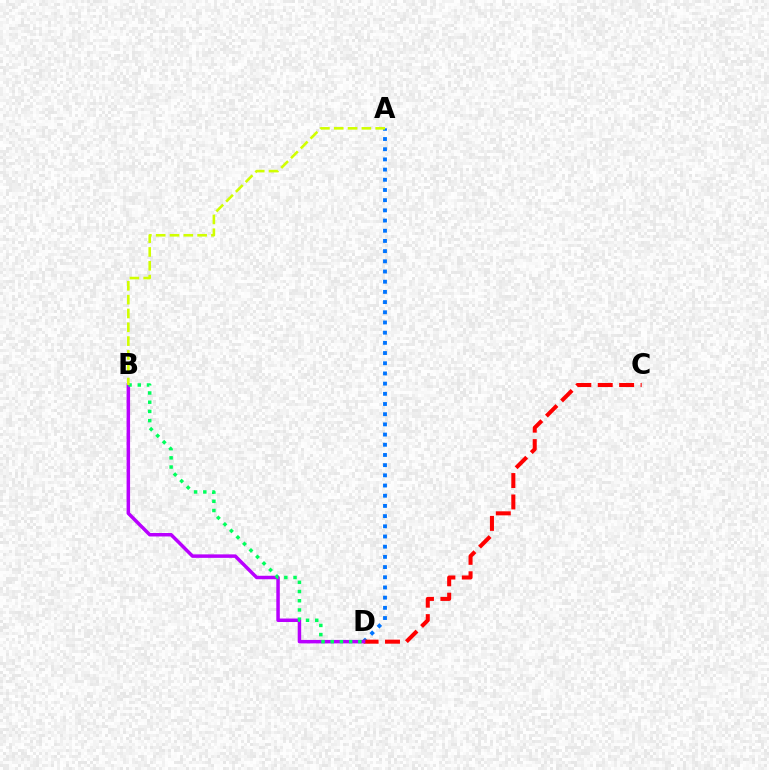{('A', 'D'): [{'color': '#0074ff', 'line_style': 'dotted', 'thickness': 2.77}], ('C', 'D'): [{'color': '#ff0000', 'line_style': 'dashed', 'thickness': 2.91}], ('B', 'D'): [{'color': '#b900ff', 'line_style': 'solid', 'thickness': 2.51}, {'color': '#00ff5c', 'line_style': 'dotted', 'thickness': 2.5}], ('A', 'B'): [{'color': '#d1ff00', 'line_style': 'dashed', 'thickness': 1.88}]}